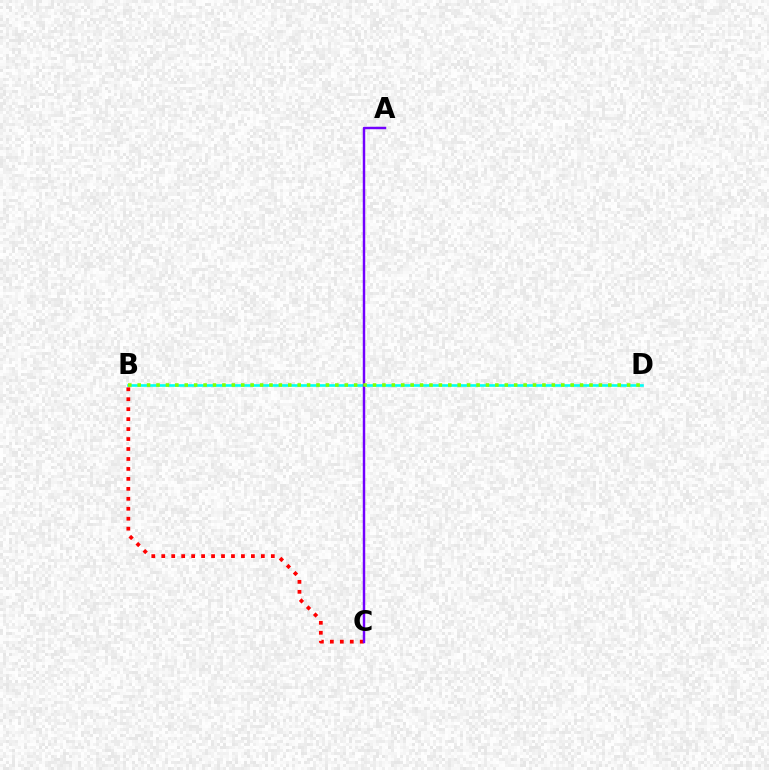{('B', 'C'): [{'color': '#ff0000', 'line_style': 'dotted', 'thickness': 2.71}], ('B', 'D'): [{'color': '#00fff6', 'line_style': 'solid', 'thickness': 1.9}, {'color': '#84ff00', 'line_style': 'dotted', 'thickness': 2.56}], ('A', 'C'): [{'color': '#7200ff', 'line_style': 'solid', 'thickness': 1.76}]}